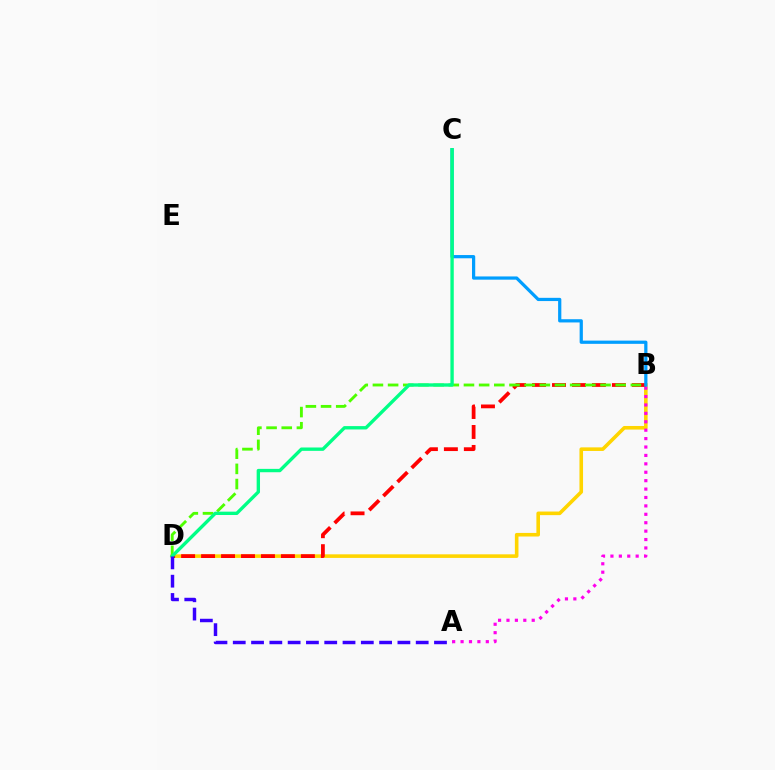{('B', 'D'): [{'color': '#ffd500', 'line_style': 'solid', 'thickness': 2.59}, {'color': '#ff0000', 'line_style': 'dashed', 'thickness': 2.71}, {'color': '#4fff00', 'line_style': 'dashed', 'thickness': 2.06}], ('A', 'B'): [{'color': '#ff00ed', 'line_style': 'dotted', 'thickness': 2.29}], ('B', 'C'): [{'color': '#009eff', 'line_style': 'solid', 'thickness': 2.32}], ('C', 'D'): [{'color': '#00ff86', 'line_style': 'solid', 'thickness': 2.42}], ('A', 'D'): [{'color': '#3700ff', 'line_style': 'dashed', 'thickness': 2.49}]}